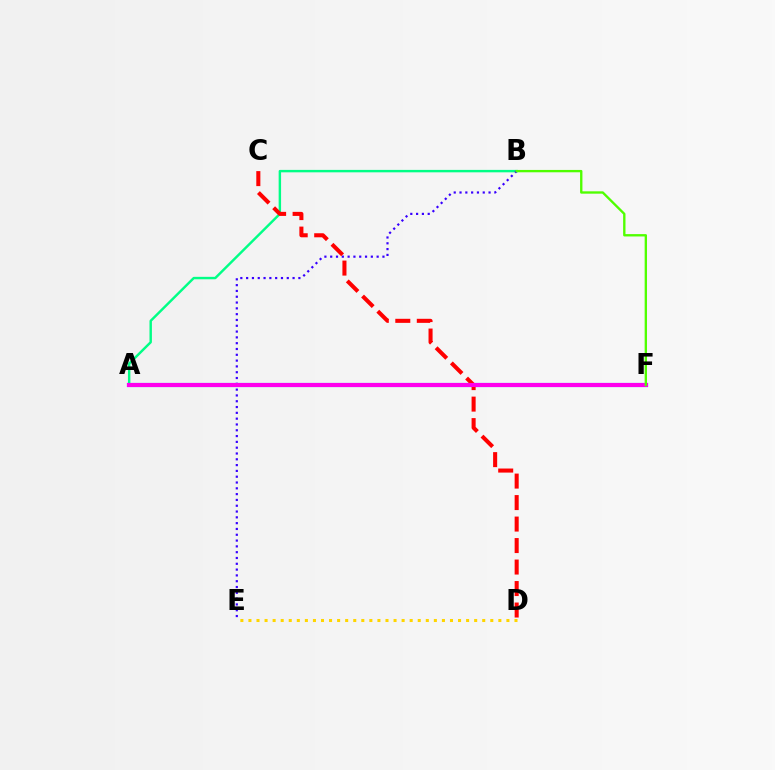{('A', 'B'): [{'color': '#00ff86', 'line_style': 'solid', 'thickness': 1.75}], ('B', 'E'): [{'color': '#3700ff', 'line_style': 'dotted', 'thickness': 1.58}], ('A', 'F'): [{'color': '#009eff', 'line_style': 'solid', 'thickness': 2.98}, {'color': '#ff00ed', 'line_style': 'solid', 'thickness': 2.95}], ('C', 'D'): [{'color': '#ff0000', 'line_style': 'dashed', 'thickness': 2.92}], ('B', 'F'): [{'color': '#4fff00', 'line_style': 'solid', 'thickness': 1.69}], ('D', 'E'): [{'color': '#ffd500', 'line_style': 'dotted', 'thickness': 2.19}]}